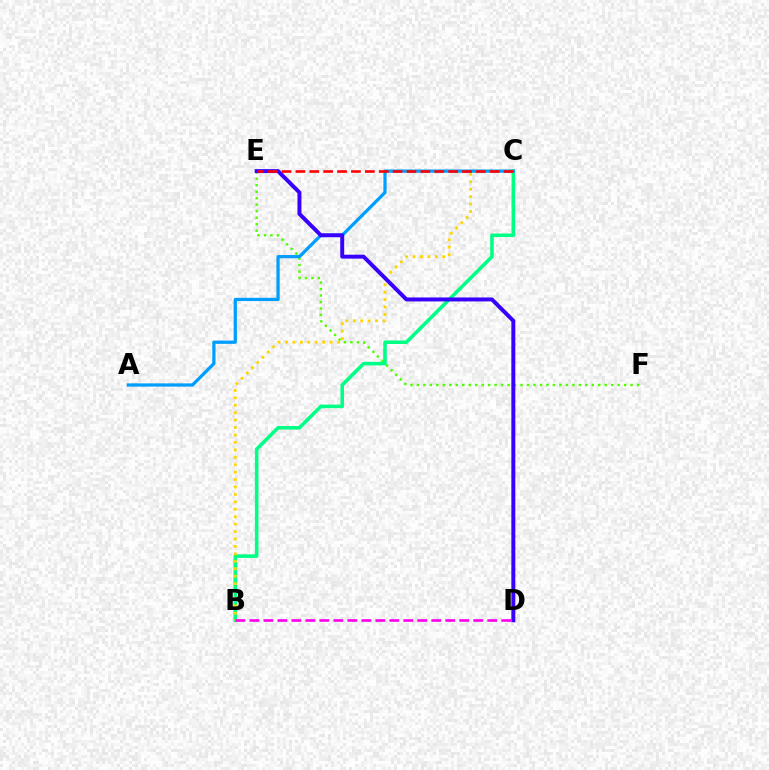{('E', 'F'): [{'color': '#4fff00', 'line_style': 'dotted', 'thickness': 1.76}], ('B', 'C'): [{'color': '#00ff86', 'line_style': 'solid', 'thickness': 2.57}, {'color': '#ffd500', 'line_style': 'dotted', 'thickness': 2.02}], ('B', 'D'): [{'color': '#ff00ed', 'line_style': 'dashed', 'thickness': 1.9}], ('A', 'C'): [{'color': '#009eff', 'line_style': 'solid', 'thickness': 2.34}], ('D', 'E'): [{'color': '#3700ff', 'line_style': 'solid', 'thickness': 2.85}], ('C', 'E'): [{'color': '#ff0000', 'line_style': 'dashed', 'thickness': 1.89}]}